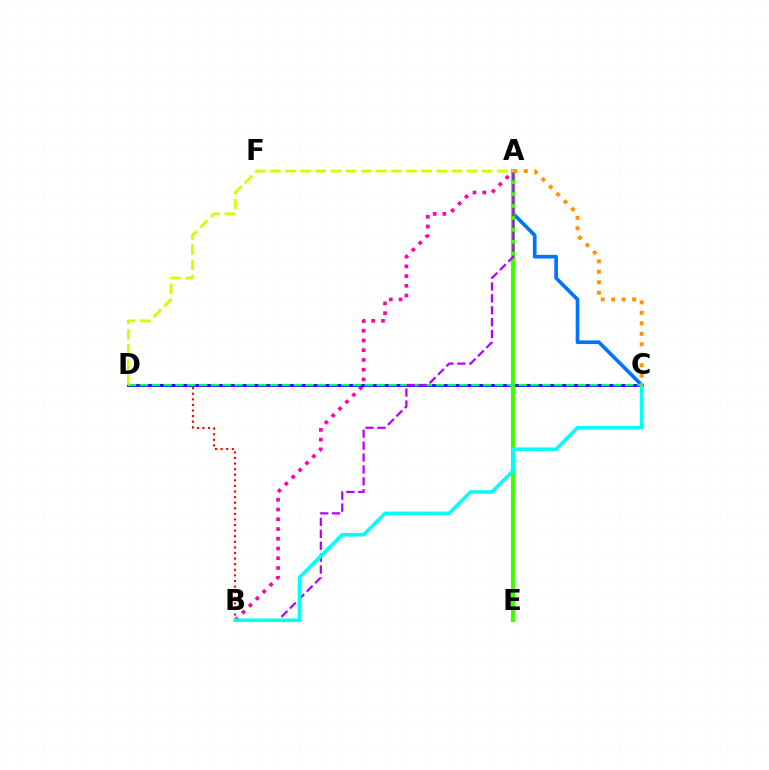{('A', 'B'): [{'color': '#ff00ac', 'line_style': 'dotted', 'thickness': 2.65}, {'color': '#b900ff', 'line_style': 'dashed', 'thickness': 1.62}], ('B', 'D'): [{'color': '#ff0000', 'line_style': 'dotted', 'thickness': 1.52}], ('A', 'C'): [{'color': '#0074ff', 'line_style': 'solid', 'thickness': 2.64}, {'color': '#ff9400', 'line_style': 'dotted', 'thickness': 2.85}], ('C', 'D'): [{'color': '#2500ff', 'line_style': 'solid', 'thickness': 2.01}, {'color': '#00ff5c', 'line_style': 'dashed', 'thickness': 1.61}], ('A', 'E'): [{'color': '#3dff00', 'line_style': 'solid', 'thickness': 2.96}], ('A', 'D'): [{'color': '#d1ff00', 'line_style': 'dashed', 'thickness': 2.06}], ('B', 'C'): [{'color': '#00fff6', 'line_style': 'solid', 'thickness': 2.56}]}